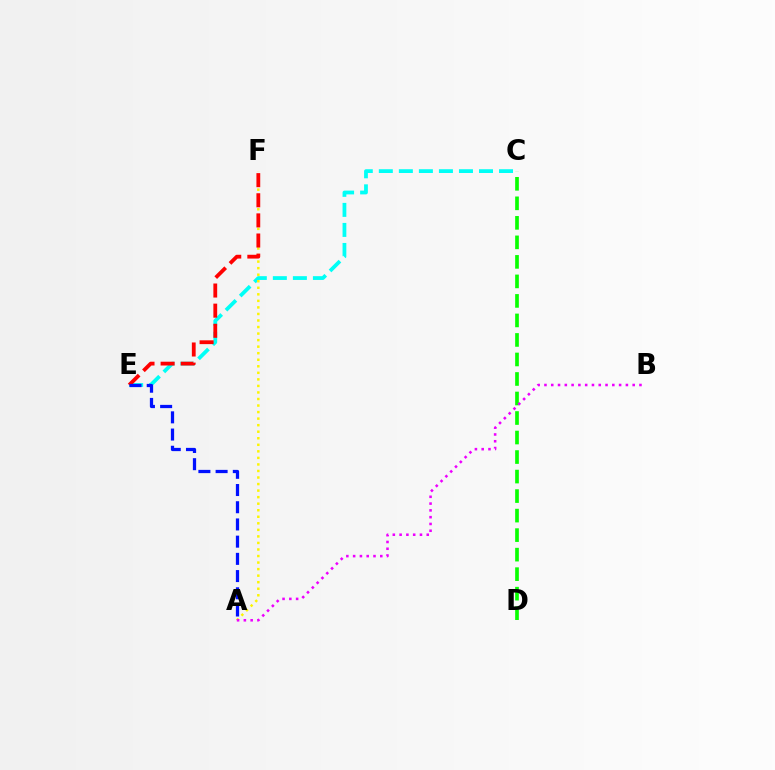{('C', 'E'): [{'color': '#00fff6', 'line_style': 'dashed', 'thickness': 2.72}], ('A', 'F'): [{'color': '#fcf500', 'line_style': 'dotted', 'thickness': 1.78}], ('E', 'F'): [{'color': '#ff0000', 'line_style': 'dashed', 'thickness': 2.73}], ('C', 'D'): [{'color': '#08ff00', 'line_style': 'dashed', 'thickness': 2.65}], ('A', 'E'): [{'color': '#0010ff', 'line_style': 'dashed', 'thickness': 2.34}], ('A', 'B'): [{'color': '#ee00ff', 'line_style': 'dotted', 'thickness': 1.84}]}